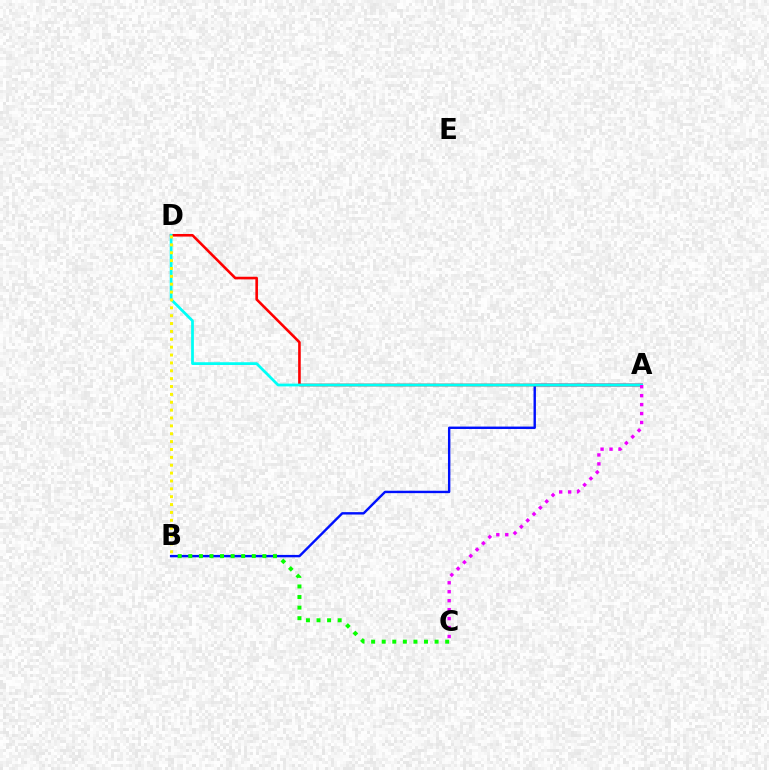{('A', 'B'): [{'color': '#0010ff', 'line_style': 'solid', 'thickness': 1.73}], ('A', 'D'): [{'color': '#ff0000', 'line_style': 'solid', 'thickness': 1.88}, {'color': '#00fff6', 'line_style': 'solid', 'thickness': 1.99}], ('B', 'D'): [{'color': '#fcf500', 'line_style': 'dotted', 'thickness': 2.14}], ('A', 'C'): [{'color': '#ee00ff', 'line_style': 'dotted', 'thickness': 2.43}], ('B', 'C'): [{'color': '#08ff00', 'line_style': 'dotted', 'thickness': 2.87}]}